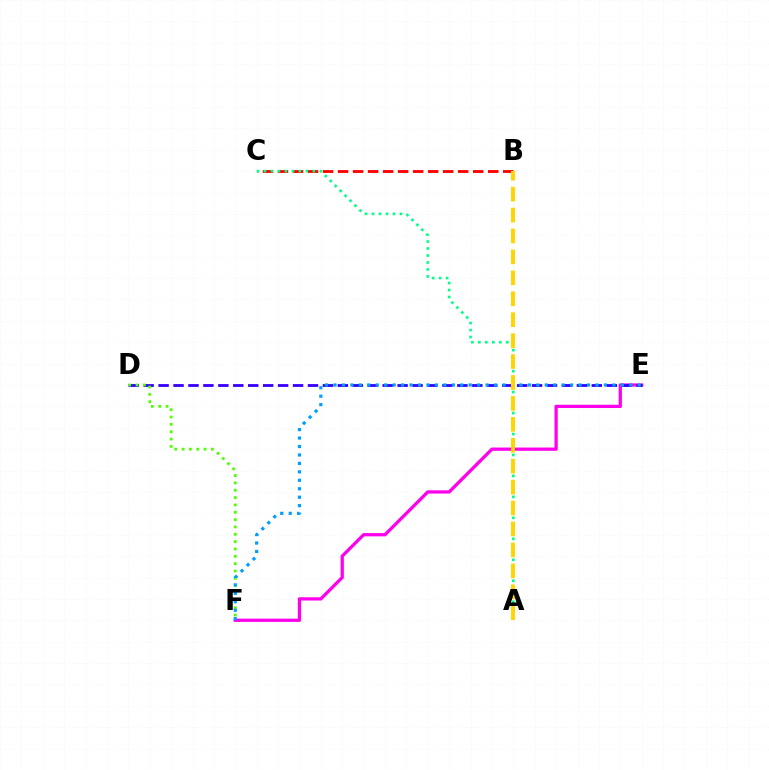{('E', 'F'): [{'color': '#ff00ed', 'line_style': 'solid', 'thickness': 2.35}, {'color': '#009eff', 'line_style': 'dotted', 'thickness': 2.3}], ('D', 'E'): [{'color': '#3700ff', 'line_style': 'dashed', 'thickness': 2.03}], ('D', 'F'): [{'color': '#4fff00', 'line_style': 'dotted', 'thickness': 2.0}], ('B', 'C'): [{'color': '#ff0000', 'line_style': 'dashed', 'thickness': 2.04}], ('A', 'C'): [{'color': '#00ff86', 'line_style': 'dotted', 'thickness': 1.9}], ('A', 'B'): [{'color': '#ffd500', 'line_style': 'dashed', 'thickness': 2.84}]}